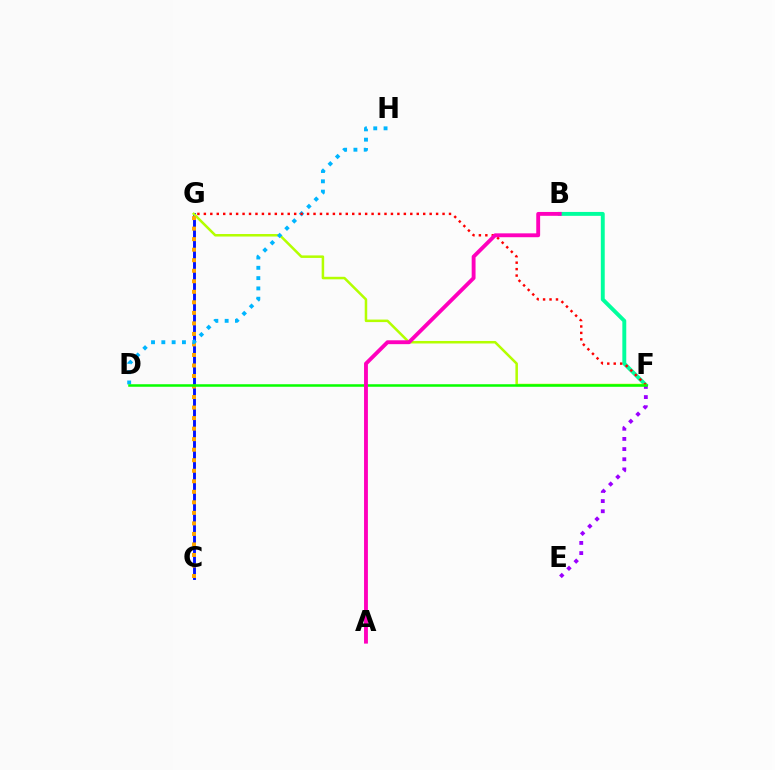{('C', 'G'): [{'color': '#0010ff', 'line_style': 'solid', 'thickness': 2.08}, {'color': '#ffa500', 'line_style': 'dotted', 'thickness': 2.86}], ('B', 'F'): [{'color': '#00ff9d', 'line_style': 'solid', 'thickness': 2.81}], ('F', 'G'): [{'color': '#b3ff00', 'line_style': 'solid', 'thickness': 1.81}, {'color': '#ff0000', 'line_style': 'dotted', 'thickness': 1.75}], ('D', 'H'): [{'color': '#00b5ff', 'line_style': 'dotted', 'thickness': 2.8}], ('E', 'F'): [{'color': '#9b00ff', 'line_style': 'dotted', 'thickness': 2.76}], ('D', 'F'): [{'color': '#08ff00', 'line_style': 'solid', 'thickness': 1.82}], ('A', 'B'): [{'color': '#ff00bd', 'line_style': 'solid', 'thickness': 2.78}]}